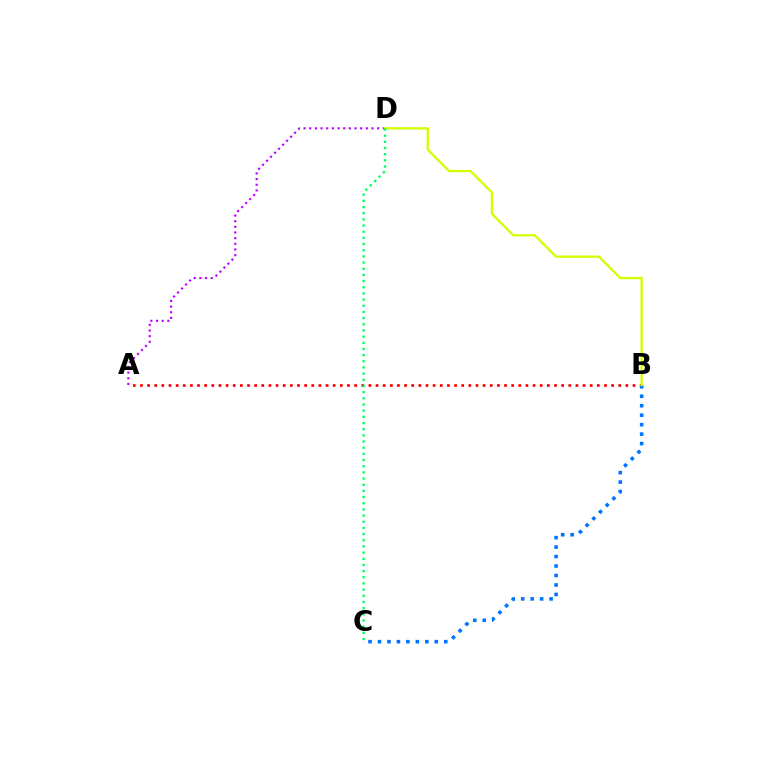{('A', 'B'): [{'color': '#ff0000', 'line_style': 'dotted', 'thickness': 1.94}], ('B', 'C'): [{'color': '#0074ff', 'line_style': 'dotted', 'thickness': 2.57}], ('A', 'D'): [{'color': '#b900ff', 'line_style': 'dotted', 'thickness': 1.54}], ('B', 'D'): [{'color': '#d1ff00', 'line_style': 'solid', 'thickness': 1.65}], ('C', 'D'): [{'color': '#00ff5c', 'line_style': 'dotted', 'thickness': 1.68}]}